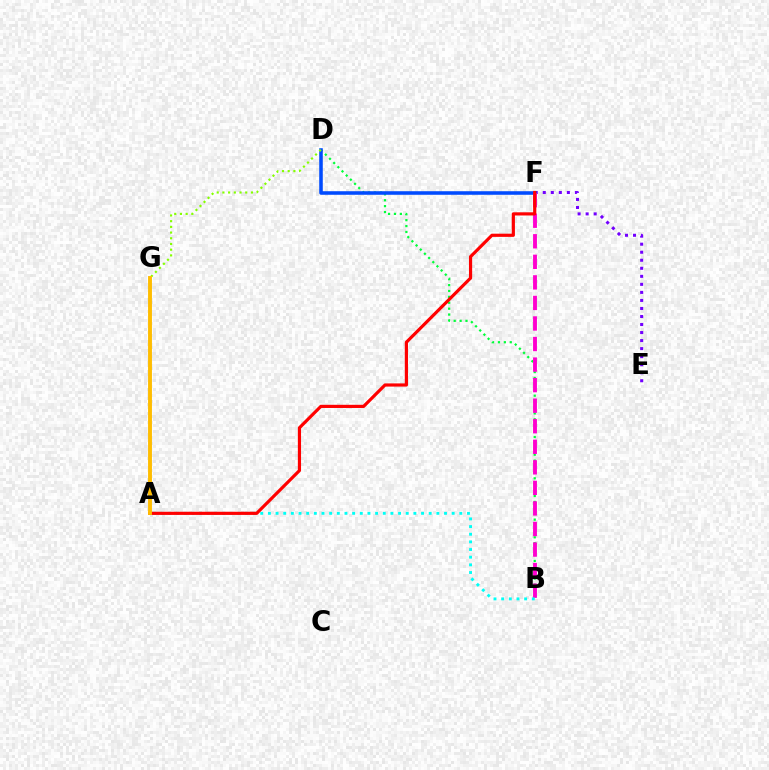{('B', 'D'): [{'color': '#00ff39', 'line_style': 'dotted', 'thickness': 1.6}], ('E', 'F'): [{'color': '#7200ff', 'line_style': 'dotted', 'thickness': 2.18}], ('D', 'F'): [{'color': '#004bff', 'line_style': 'solid', 'thickness': 2.56}], ('D', 'G'): [{'color': '#84ff00', 'line_style': 'dotted', 'thickness': 1.55}], ('B', 'F'): [{'color': '#ff00cf', 'line_style': 'dashed', 'thickness': 2.79}], ('A', 'B'): [{'color': '#00fff6', 'line_style': 'dotted', 'thickness': 2.08}], ('A', 'F'): [{'color': '#ff0000', 'line_style': 'solid', 'thickness': 2.29}], ('A', 'G'): [{'color': '#ffbd00', 'line_style': 'solid', 'thickness': 2.8}]}